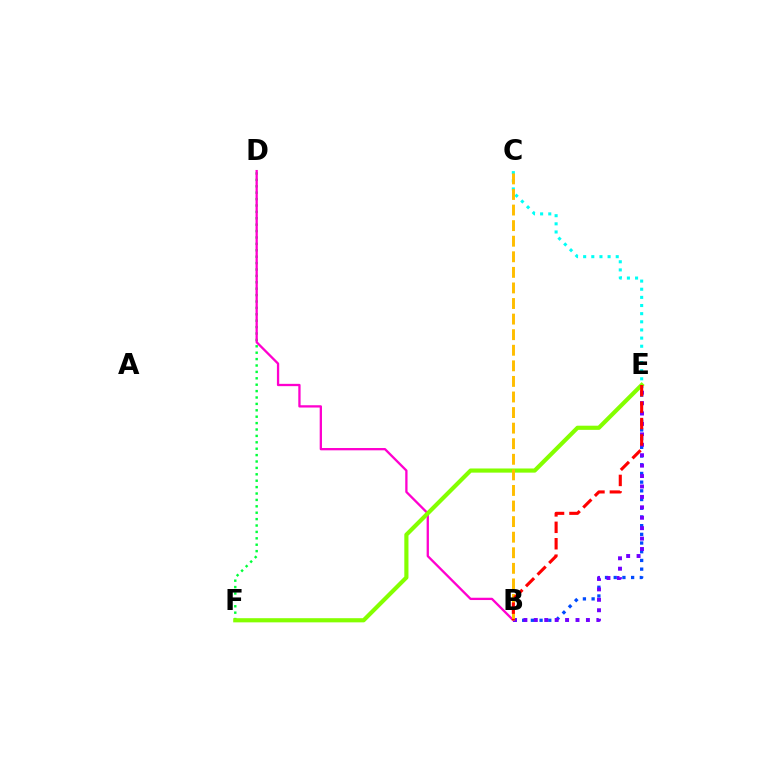{('D', 'F'): [{'color': '#00ff39', 'line_style': 'dotted', 'thickness': 1.74}], ('B', 'E'): [{'color': '#004bff', 'line_style': 'dotted', 'thickness': 2.36}, {'color': '#7200ff', 'line_style': 'dotted', 'thickness': 2.83}, {'color': '#ff0000', 'line_style': 'dashed', 'thickness': 2.23}], ('B', 'D'): [{'color': '#ff00cf', 'line_style': 'solid', 'thickness': 1.66}], ('C', 'E'): [{'color': '#00fff6', 'line_style': 'dotted', 'thickness': 2.21}], ('E', 'F'): [{'color': '#84ff00', 'line_style': 'solid', 'thickness': 2.99}], ('B', 'C'): [{'color': '#ffbd00', 'line_style': 'dashed', 'thickness': 2.12}]}